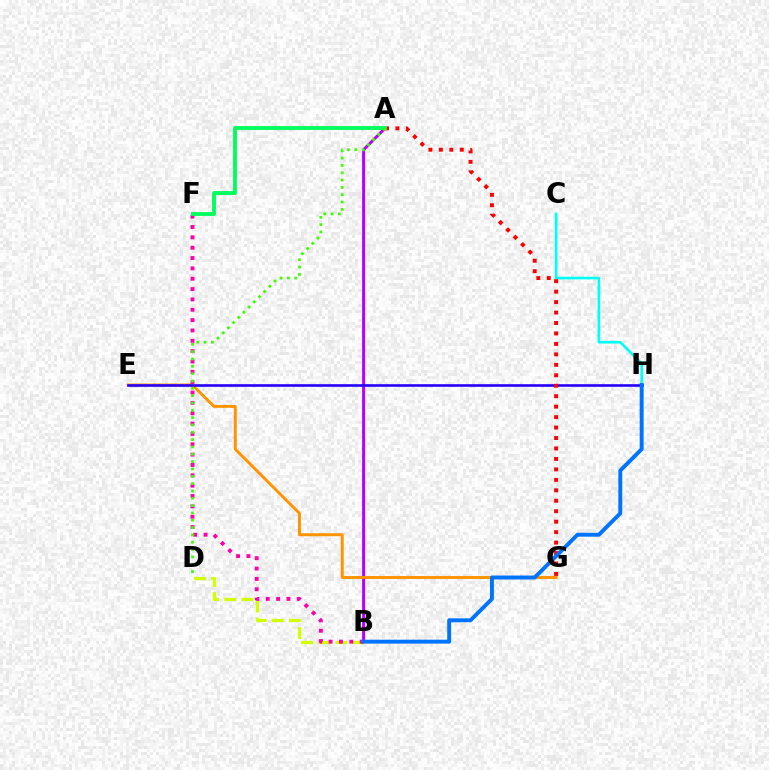{('A', 'B'): [{'color': '#b900ff', 'line_style': 'solid', 'thickness': 2.18}], ('E', 'G'): [{'color': '#ff9400', 'line_style': 'solid', 'thickness': 2.12}], ('C', 'H'): [{'color': '#00fff6', 'line_style': 'solid', 'thickness': 1.9}], ('B', 'D'): [{'color': '#d1ff00', 'line_style': 'dashed', 'thickness': 2.33}], ('E', 'H'): [{'color': '#2500ff', 'line_style': 'solid', 'thickness': 1.89}], ('A', 'G'): [{'color': '#ff0000', 'line_style': 'dotted', 'thickness': 2.84}], ('B', 'F'): [{'color': '#ff00ac', 'line_style': 'dotted', 'thickness': 2.81}], ('B', 'H'): [{'color': '#0074ff', 'line_style': 'solid', 'thickness': 2.83}], ('A', 'F'): [{'color': '#00ff5c', 'line_style': 'solid', 'thickness': 2.78}], ('A', 'D'): [{'color': '#3dff00', 'line_style': 'dotted', 'thickness': 1.99}]}